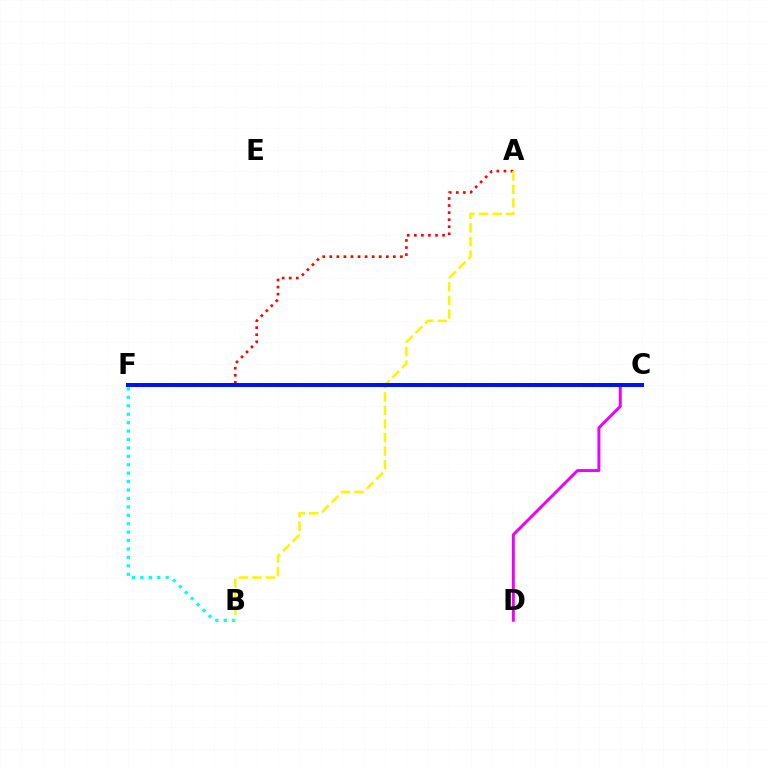{('C', 'D'): [{'color': '#ee00ff', 'line_style': 'solid', 'thickness': 2.12}], ('A', 'F'): [{'color': '#ff0000', 'line_style': 'dotted', 'thickness': 1.92}], ('C', 'F'): [{'color': '#08ff00', 'line_style': 'solid', 'thickness': 1.9}, {'color': '#0010ff', 'line_style': 'solid', 'thickness': 2.87}], ('B', 'F'): [{'color': '#00fff6', 'line_style': 'dotted', 'thickness': 2.29}], ('A', 'B'): [{'color': '#fcf500', 'line_style': 'dashed', 'thickness': 1.84}]}